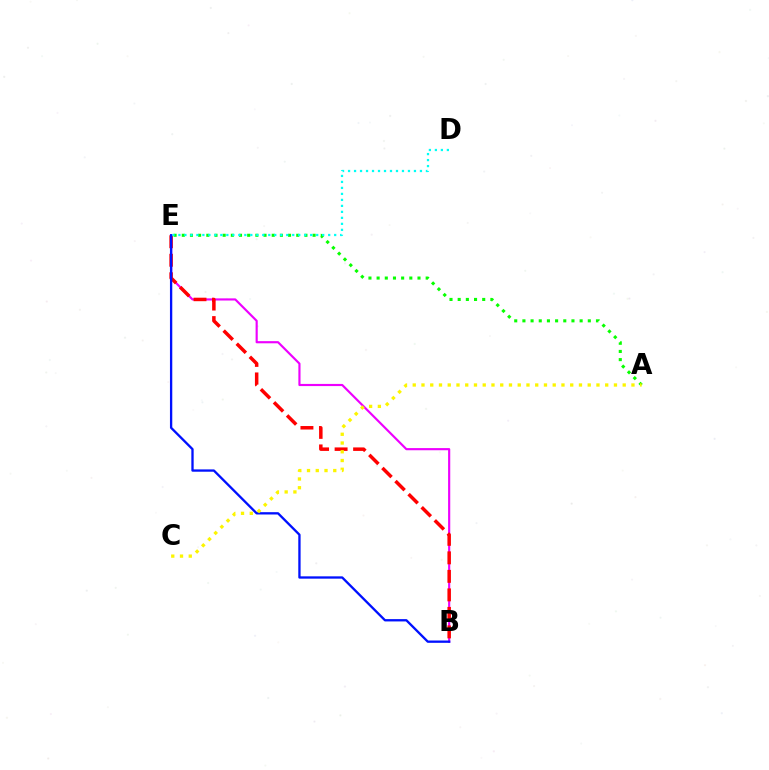{('B', 'E'): [{'color': '#ee00ff', 'line_style': 'solid', 'thickness': 1.55}, {'color': '#ff0000', 'line_style': 'dashed', 'thickness': 2.52}, {'color': '#0010ff', 'line_style': 'solid', 'thickness': 1.67}], ('A', 'E'): [{'color': '#08ff00', 'line_style': 'dotted', 'thickness': 2.22}], ('A', 'C'): [{'color': '#fcf500', 'line_style': 'dotted', 'thickness': 2.38}], ('D', 'E'): [{'color': '#00fff6', 'line_style': 'dotted', 'thickness': 1.63}]}